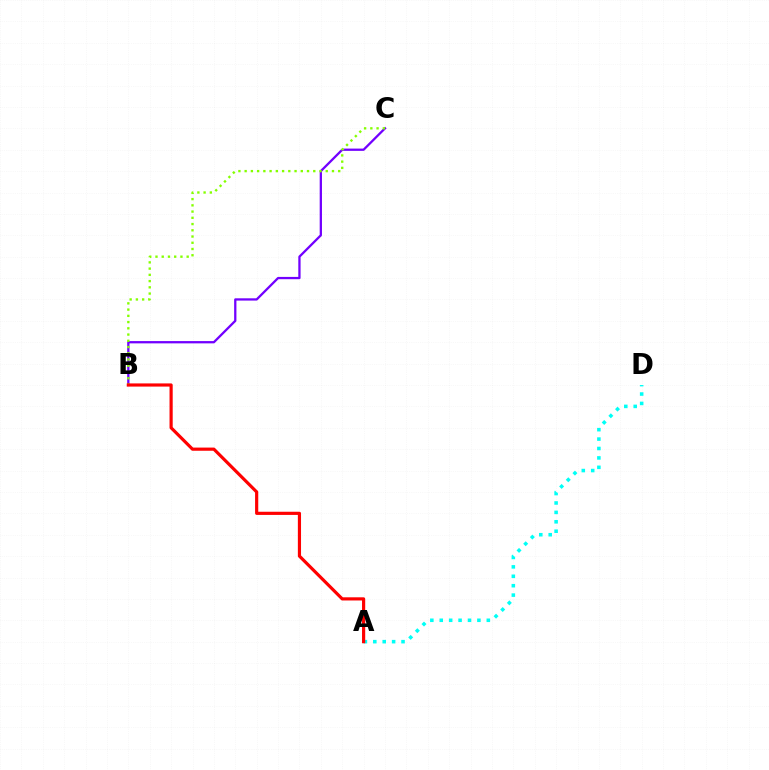{('B', 'C'): [{'color': '#7200ff', 'line_style': 'solid', 'thickness': 1.64}, {'color': '#84ff00', 'line_style': 'dotted', 'thickness': 1.69}], ('A', 'D'): [{'color': '#00fff6', 'line_style': 'dotted', 'thickness': 2.56}], ('A', 'B'): [{'color': '#ff0000', 'line_style': 'solid', 'thickness': 2.29}]}